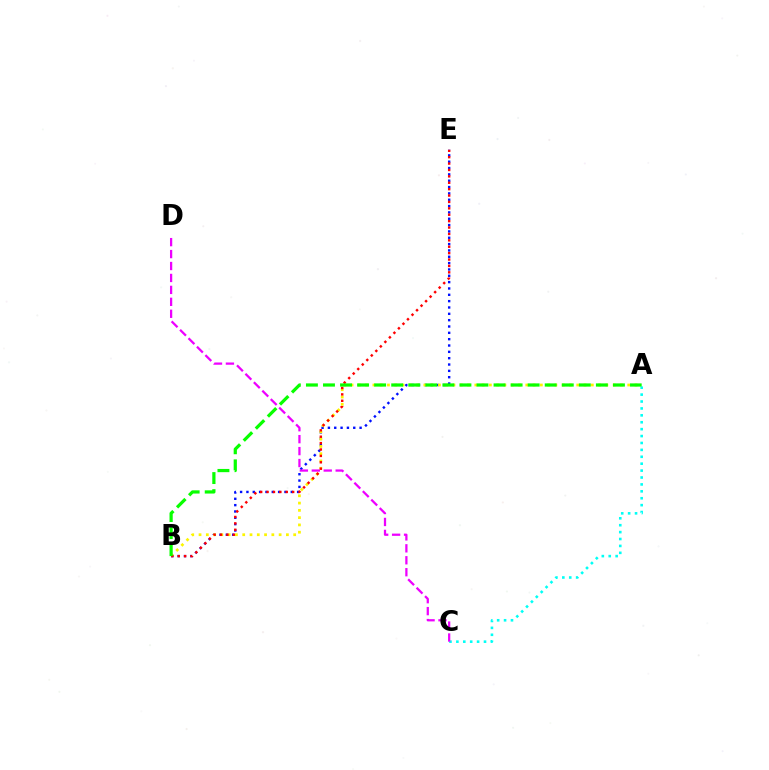{('B', 'E'): [{'color': '#0010ff', 'line_style': 'dotted', 'thickness': 1.72}, {'color': '#ff0000', 'line_style': 'dotted', 'thickness': 1.74}], ('A', 'C'): [{'color': '#00fff6', 'line_style': 'dotted', 'thickness': 1.88}], ('A', 'B'): [{'color': '#fcf500', 'line_style': 'dotted', 'thickness': 1.98}, {'color': '#08ff00', 'line_style': 'dashed', 'thickness': 2.32}], ('C', 'D'): [{'color': '#ee00ff', 'line_style': 'dashed', 'thickness': 1.62}]}